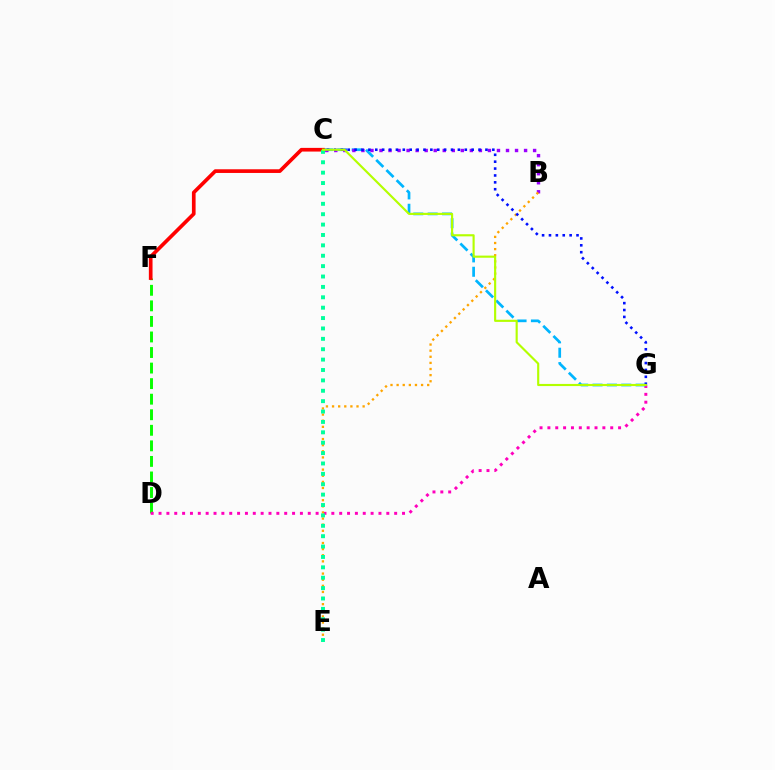{('D', 'F'): [{'color': '#08ff00', 'line_style': 'dashed', 'thickness': 2.11}], ('D', 'G'): [{'color': '#ff00bd', 'line_style': 'dotted', 'thickness': 2.13}], ('C', 'G'): [{'color': '#00b5ff', 'line_style': 'dashed', 'thickness': 1.95}, {'color': '#0010ff', 'line_style': 'dotted', 'thickness': 1.87}, {'color': '#b3ff00', 'line_style': 'solid', 'thickness': 1.54}], ('B', 'C'): [{'color': '#9b00ff', 'line_style': 'dotted', 'thickness': 2.46}], ('B', 'E'): [{'color': '#ffa500', 'line_style': 'dotted', 'thickness': 1.66}], ('C', 'F'): [{'color': '#ff0000', 'line_style': 'solid', 'thickness': 2.65}], ('C', 'E'): [{'color': '#00ff9d', 'line_style': 'dotted', 'thickness': 2.82}]}